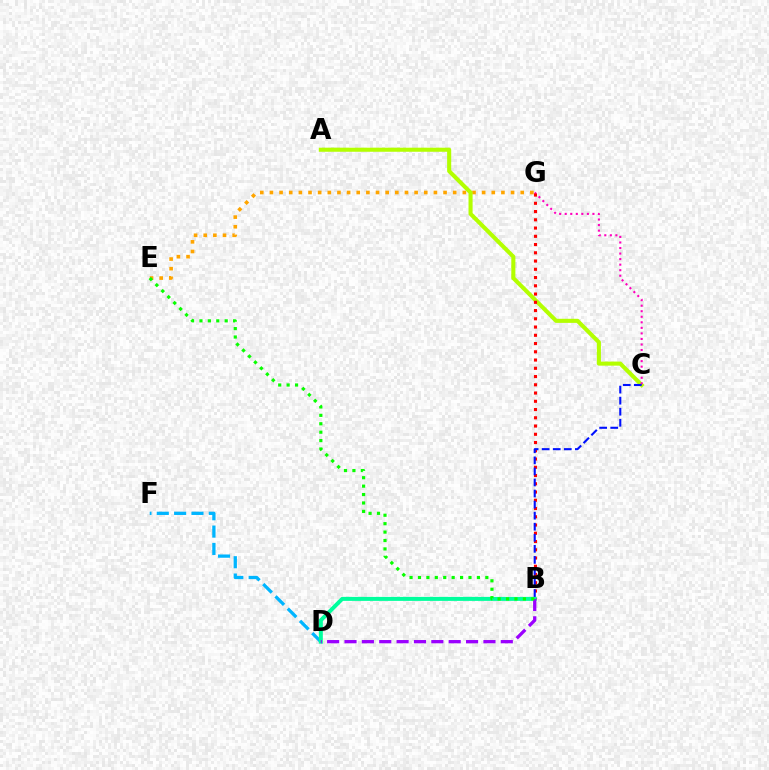{('D', 'F'): [{'color': '#00b5ff', 'line_style': 'dashed', 'thickness': 2.36}], ('E', 'G'): [{'color': '#ffa500', 'line_style': 'dotted', 'thickness': 2.62}], ('A', 'C'): [{'color': '#b3ff00', 'line_style': 'solid', 'thickness': 2.94}], ('C', 'G'): [{'color': '#ff00bd', 'line_style': 'dotted', 'thickness': 1.51}], ('B', 'G'): [{'color': '#ff0000', 'line_style': 'dotted', 'thickness': 2.24}], ('B', 'D'): [{'color': '#00ff9d', 'line_style': 'solid', 'thickness': 2.87}, {'color': '#9b00ff', 'line_style': 'dashed', 'thickness': 2.36}], ('B', 'E'): [{'color': '#08ff00', 'line_style': 'dotted', 'thickness': 2.29}], ('B', 'C'): [{'color': '#0010ff', 'line_style': 'dashed', 'thickness': 1.5}]}